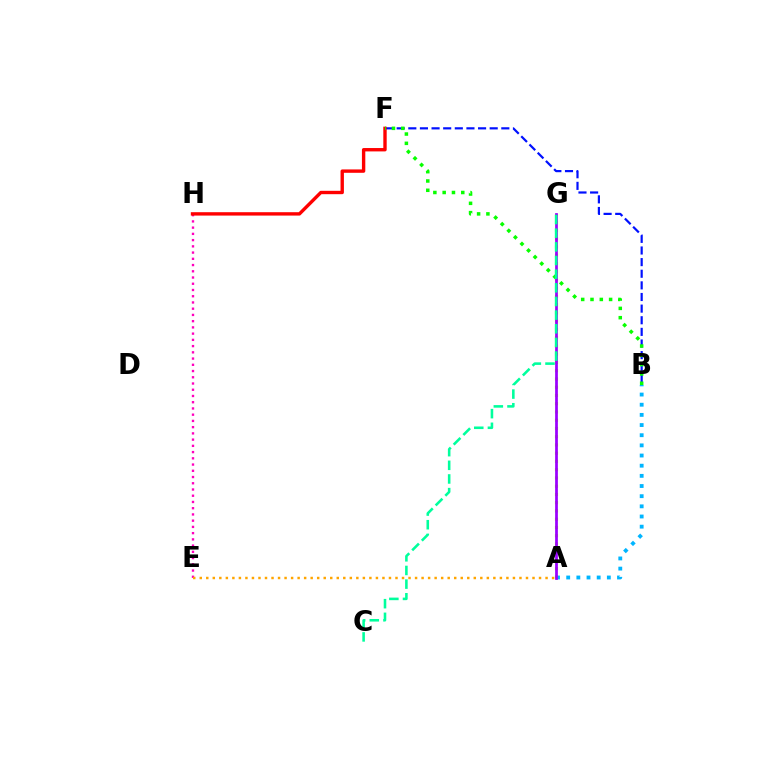{('B', 'F'): [{'color': '#0010ff', 'line_style': 'dashed', 'thickness': 1.58}, {'color': '#08ff00', 'line_style': 'dotted', 'thickness': 2.53}], ('E', 'H'): [{'color': '#ff00bd', 'line_style': 'dotted', 'thickness': 1.69}], ('F', 'H'): [{'color': '#ff0000', 'line_style': 'solid', 'thickness': 2.43}], ('A', 'G'): [{'color': '#b3ff00', 'line_style': 'dotted', 'thickness': 2.24}, {'color': '#9b00ff', 'line_style': 'solid', 'thickness': 1.97}], ('A', 'E'): [{'color': '#ffa500', 'line_style': 'dotted', 'thickness': 1.77}], ('A', 'B'): [{'color': '#00b5ff', 'line_style': 'dotted', 'thickness': 2.76}], ('C', 'G'): [{'color': '#00ff9d', 'line_style': 'dashed', 'thickness': 1.85}]}